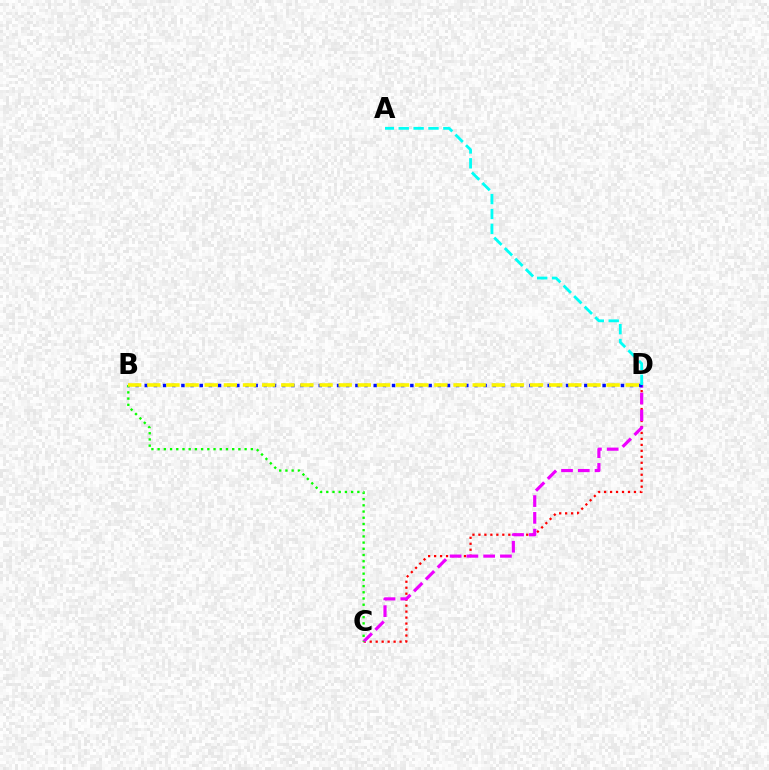{('C', 'D'): [{'color': '#ff0000', 'line_style': 'dotted', 'thickness': 1.62}, {'color': '#ee00ff', 'line_style': 'dashed', 'thickness': 2.28}], ('B', 'C'): [{'color': '#08ff00', 'line_style': 'dotted', 'thickness': 1.69}], ('B', 'D'): [{'color': '#0010ff', 'line_style': 'dotted', 'thickness': 2.49}, {'color': '#fcf500', 'line_style': 'dashed', 'thickness': 2.6}], ('A', 'D'): [{'color': '#00fff6', 'line_style': 'dashed', 'thickness': 2.02}]}